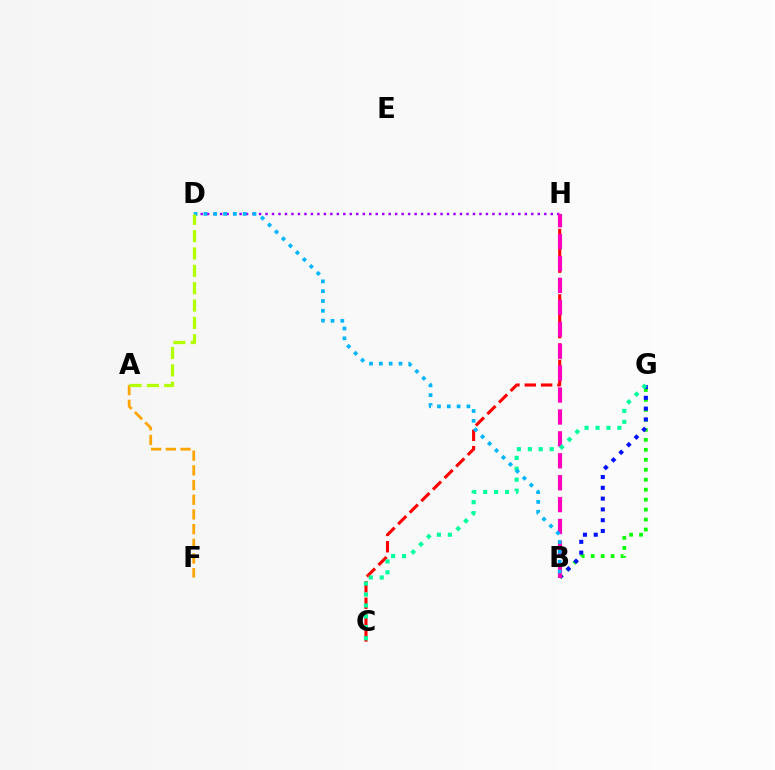{('B', 'G'): [{'color': '#08ff00', 'line_style': 'dotted', 'thickness': 2.71}, {'color': '#0010ff', 'line_style': 'dotted', 'thickness': 2.93}], ('D', 'H'): [{'color': '#9b00ff', 'line_style': 'dotted', 'thickness': 1.76}], ('C', 'H'): [{'color': '#ff0000', 'line_style': 'dashed', 'thickness': 2.22}], ('A', 'F'): [{'color': '#ffa500', 'line_style': 'dashed', 'thickness': 2.0}], ('B', 'H'): [{'color': '#ff00bd', 'line_style': 'dashed', 'thickness': 2.98}], ('C', 'G'): [{'color': '#00ff9d', 'line_style': 'dotted', 'thickness': 2.97}], ('B', 'D'): [{'color': '#00b5ff', 'line_style': 'dotted', 'thickness': 2.67}], ('A', 'D'): [{'color': '#b3ff00', 'line_style': 'dashed', 'thickness': 2.36}]}